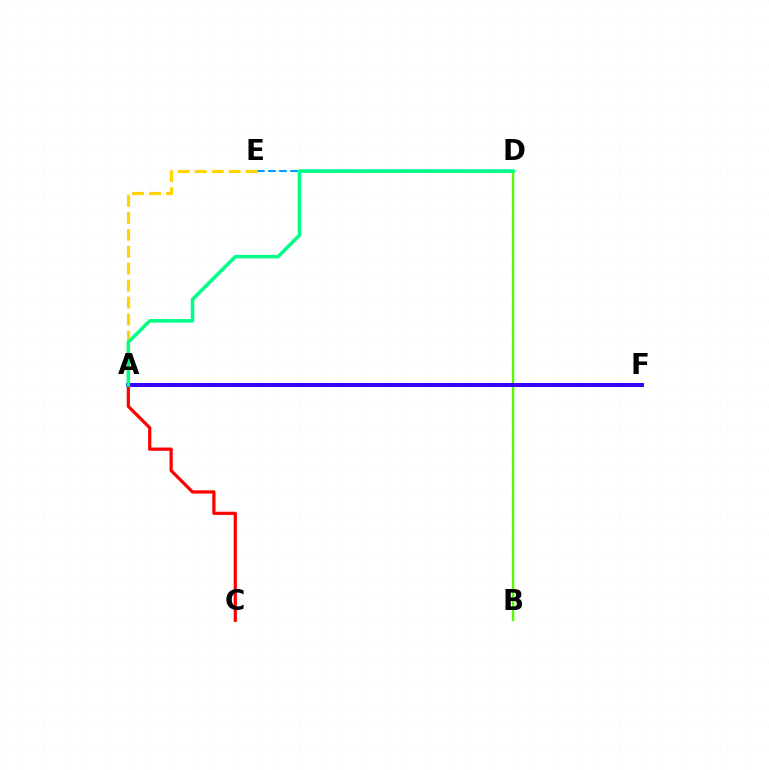{('B', 'D'): [{'color': '#4fff00', 'line_style': 'solid', 'thickness': 1.69}], ('A', 'C'): [{'color': '#ff0000', 'line_style': 'solid', 'thickness': 2.32}], ('D', 'E'): [{'color': '#009eff', 'line_style': 'dashed', 'thickness': 1.5}], ('A', 'F'): [{'color': '#ff00ed', 'line_style': 'dashed', 'thickness': 1.87}, {'color': '#3700ff', 'line_style': 'solid', 'thickness': 2.88}], ('A', 'E'): [{'color': '#ffd500', 'line_style': 'dashed', 'thickness': 2.3}], ('A', 'D'): [{'color': '#00ff86', 'line_style': 'solid', 'thickness': 2.55}]}